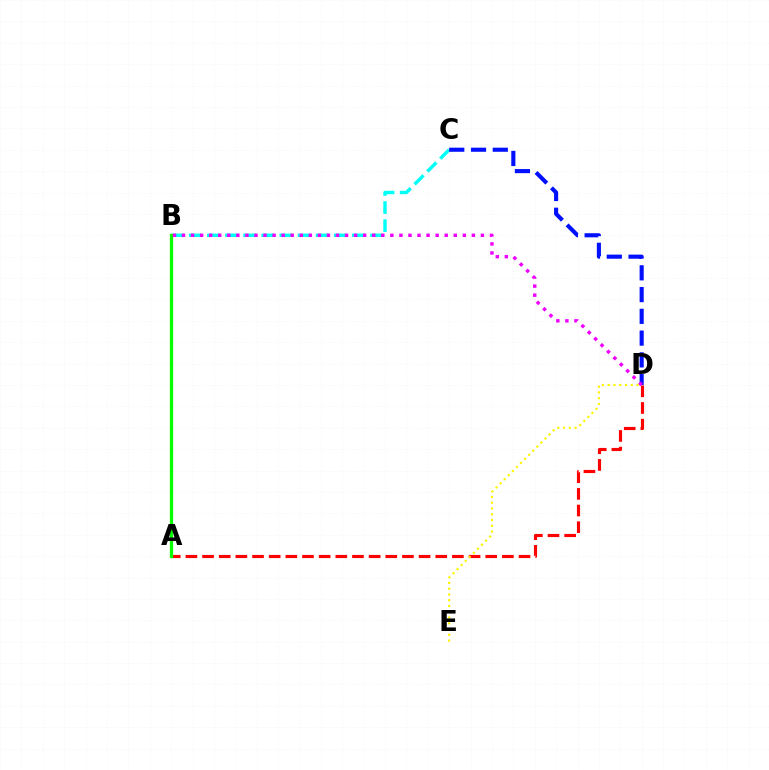{('B', 'C'): [{'color': '#00fff6', 'line_style': 'dashed', 'thickness': 2.46}], ('C', 'D'): [{'color': '#0010ff', 'line_style': 'dashed', 'thickness': 2.96}], ('A', 'D'): [{'color': '#ff0000', 'line_style': 'dashed', 'thickness': 2.26}], ('A', 'B'): [{'color': '#08ff00', 'line_style': 'solid', 'thickness': 2.36}], ('B', 'D'): [{'color': '#ee00ff', 'line_style': 'dotted', 'thickness': 2.46}], ('D', 'E'): [{'color': '#fcf500', 'line_style': 'dotted', 'thickness': 1.57}]}